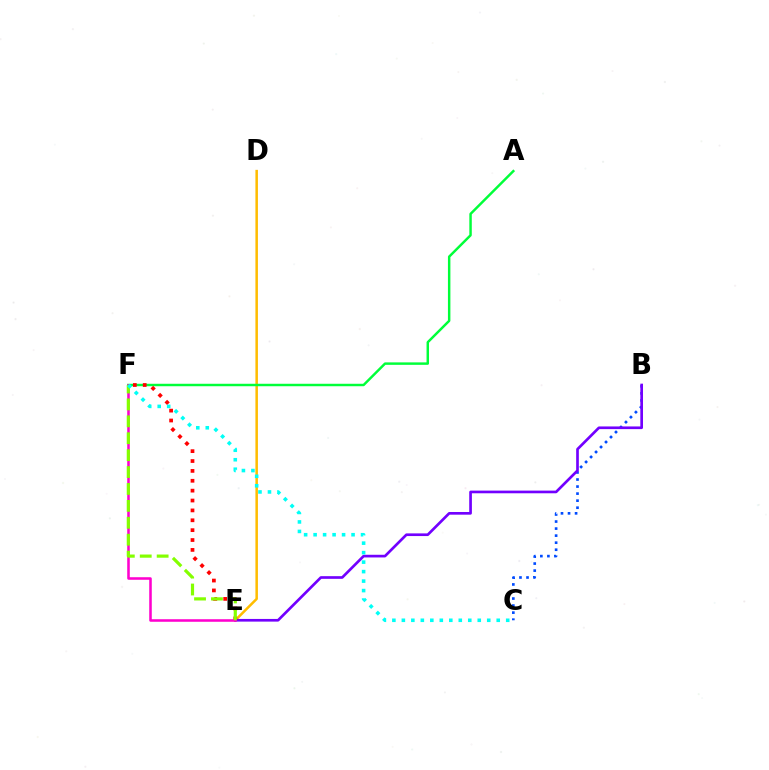{('D', 'E'): [{'color': '#ffbd00', 'line_style': 'solid', 'thickness': 1.82}], ('B', 'C'): [{'color': '#004bff', 'line_style': 'dotted', 'thickness': 1.91}], ('B', 'E'): [{'color': '#7200ff', 'line_style': 'solid', 'thickness': 1.93}], ('A', 'F'): [{'color': '#00ff39', 'line_style': 'solid', 'thickness': 1.77}], ('E', 'F'): [{'color': '#ff0000', 'line_style': 'dotted', 'thickness': 2.68}, {'color': '#ff00cf', 'line_style': 'solid', 'thickness': 1.84}, {'color': '#84ff00', 'line_style': 'dashed', 'thickness': 2.3}], ('C', 'F'): [{'color': '#00fff6', 'line_style': 'dotted', 'thickness': 2.58}]}